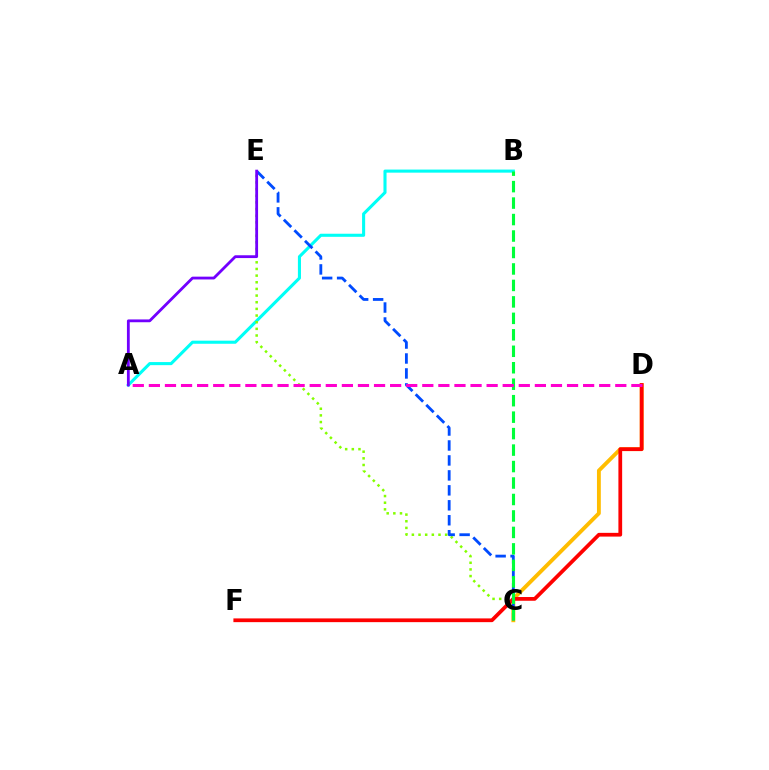{('C', 'D'): [{'color': '#ffbd00', 'line_style': 'solid', 'thickness': 2.78}], ('A', 'B'): [{'color': '#00fff6', 'line_style': 'solid', 'thickness': 2.22}], ('D', 'F'): [{'color': '#ff0000', 'line_style': 'solid', 'thickness': 2.69}], ('C', 'E'): [{'color': '#84ff00', 'line_style': 'dotted', 'thickness': 1.81}, {'color': '#004bff', 'line_style': 'dashed', 'thickness': 2.03}], ('B', 'C'): [{'color': '#00ff39', 'line_style': 'dashed', 'thickness': 2.24}], ('A', 'D'): [{'color': '#ff00cf', 'line_style': 'dashed', 'thickness': 2.18}], ('A', 'E'): [{'color': '#7200ff', 'line_style': 'solid', 'thickness': 2.02}]}